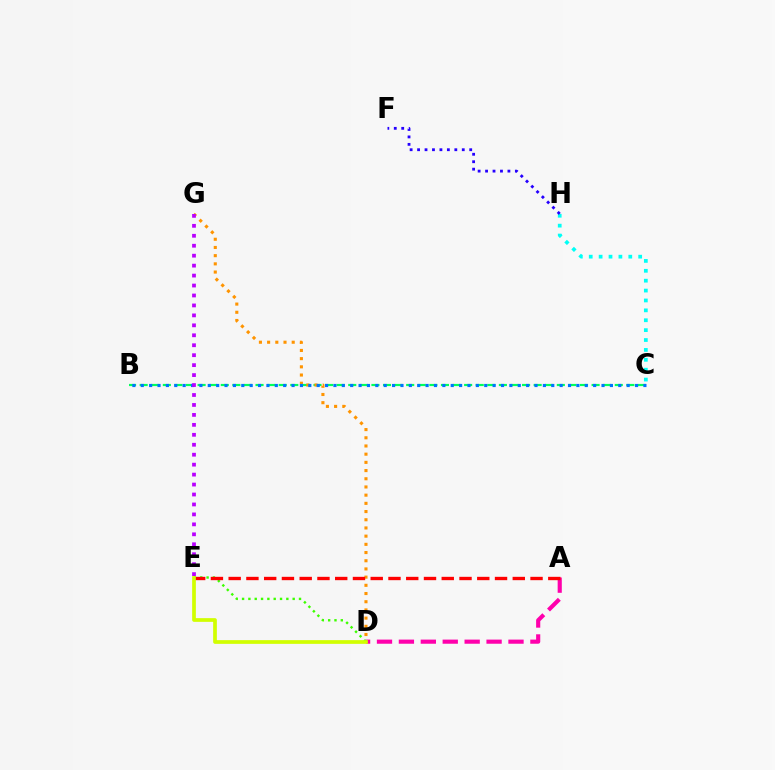{('A', 'D'): [{'color': '#ff00ac', 'line_style': 'dashed', 'thickness': 2.98}], ('D', 'E'): [{'color': '#3dff00', 'line_style': 'dotted', 'thickness': 1.72}, {'color': '#d1ff00', 'line_style': 'solid', 'thickness': 2.67}], ('B', 'C'): [{'color': '#00ff5c', 'line_style': 'dashed', 'thickness': 1.57}, {'color': '#0074ff', 'line_style': 'dotted', 'thickness': 2.28}], ('D', 'G'): [{'color': '#ff9400', 'line_style': 'dotted', 'thickness': 2.23}], ('C', 'H'): [{'color': '#00fff6', 'line_style': 'dotted', 'thickness': 2.69}], ('F', 'H'): [{'color': '#2500ff', 'line_style': 'dotted', 'thickness': 2.02}], ('A', 'E'): [{'color': '#ff0000', 'line_style': 'dashed', 'thickness': 2.41}], ('E', 'G'): [{'color': '#b900ff', 'line_style': 'dotted', 'thickness': 2.7}]}